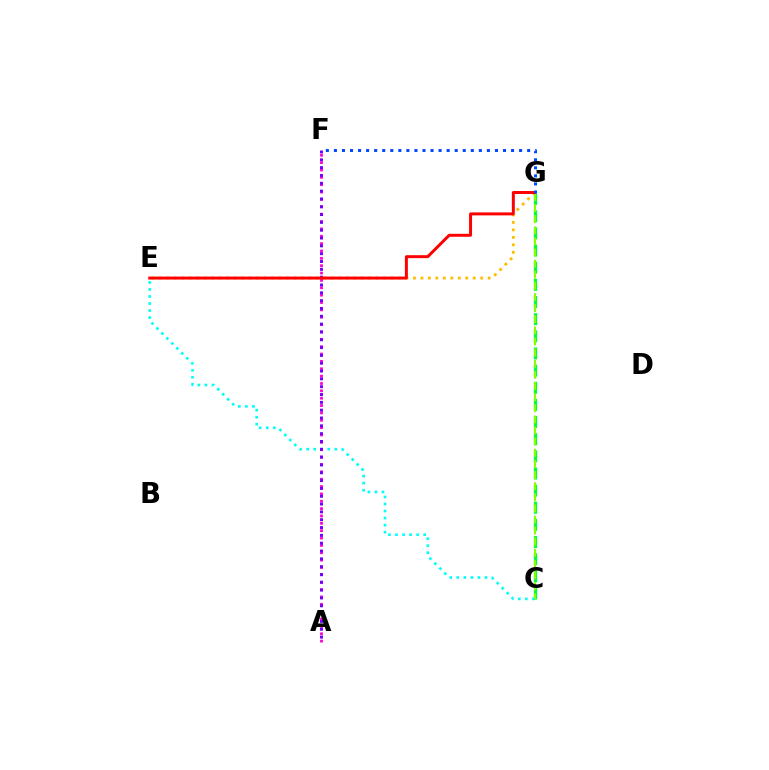{('C', 'E'): [{'color': '#00fff6', 'line_style': 'dotted', 'thickness': 1.91}], ('C', 'G'): [{'color': '#00ff39', 'line_style': 'dashed', 'thickness': 2.33}, {'color': '#84ff00', 'line_style': 'dashed', 'thickness': 1.51}], ('A', 'F'): [{'color': '#ff00cf', 'line_style': 'dotted', 'thickness': 2.0}, {'color': '#7200ff', 'line_style': 'dotted', 'thickness': 2.13}], ('E', 'G'): [{'color': '#ffbd00', 'line_style': 'dotted', 'thickness': 2.03}, {'color': '#ff0000', 'line_style': 'solid', 'thickness': 2.14}], ('F', 'G'): [{'color': '#004bff', 'line_style': 'dotted', 'thickness': 2.19}]}